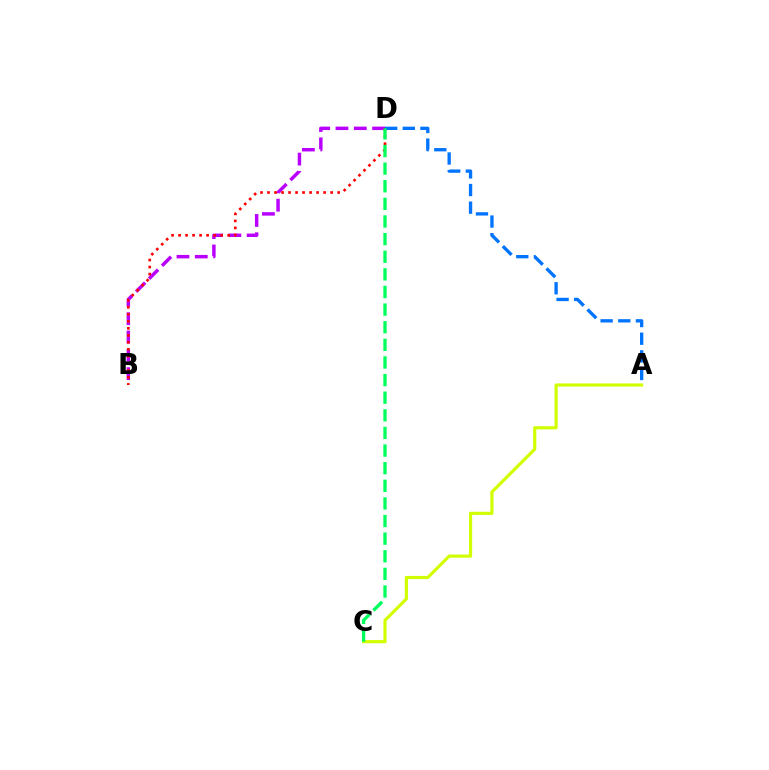{('B', 'D'): [{'color': '#b900ff', 'line_style': 'dashed', 'thickness': 2.49}, {'color': '#ff0000', 'line_style': 'dotted', 'thickness': 1.91}], ('A', 'D'): [{'color': '#0074ff', 'line_style': 'dashed', 'thickness': 2.4}], ('A', 'C'): [{'color': '#d1ff00', 'line_style': 'solid', 'thickness': 2.27}], ('C', 'D'): [{'color': '#00ff5c', 'line_style': 'dashed', 'thickness': 2.39}]}